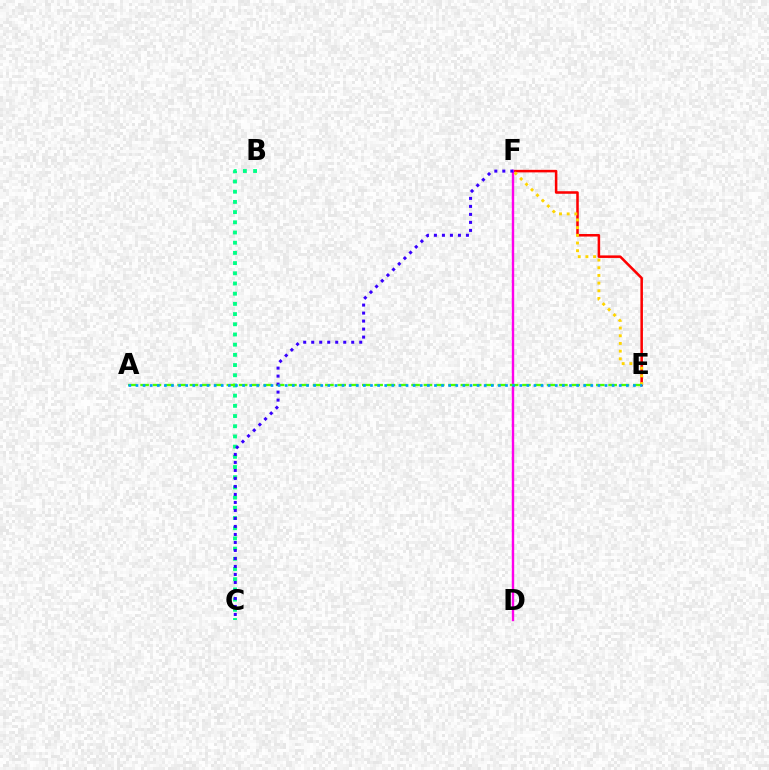{('E', 'F'): [{'color': '#ff0000', 'line_style': 'solid', 'thickness': 1.83}, {'color': '#ffd500', 'line_style': 'dotted', 'thickness': 2.09}], ('D', 'F'): [{'color': '#ff00ed', 'line_style': 'solid', 'thickness': 1.73}], ('B', 'C'): [{'color': '#00ff86', 'line_style': 'dotted', 'thickness': 2.77}], ('A', 'E'): [{'color': '#4fff00', 'line_style': 'dashed', 'thickness': 1.67}, {'color': '#009eff', 'line_style': 'dotted', 'thickness': 1.93}], ('C', 'F'): [{'color': '#3700ff', 'line_style': 'dotted', 'thickness': 2.17}]}